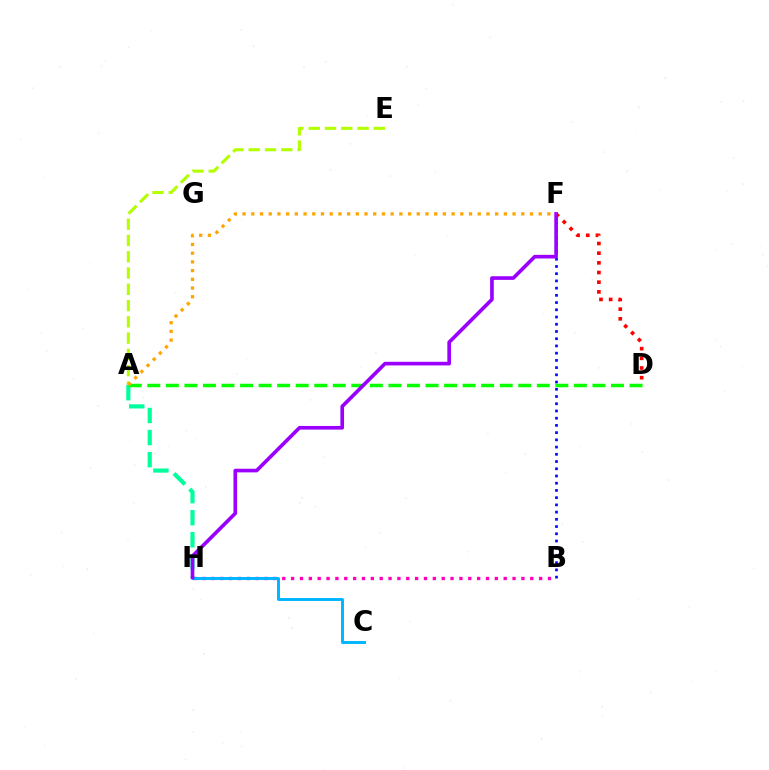{('A', 'H'): [{'color': '#00ff9d', 'line_style': 'dashed', 'thickness': 3.0}], ('D', 'F'): [{'color': '#ff0000', 'line_style': 'dotted', 'thickness': 2.63}], ('B', 'H'): [{'color': '#ff00bd', 'line_style': 'dotted', 'thickness': 2.41}], ('B', 'F'): [{'color': '#0010ff', 'line_style': 'dotted', 'thickness': 1.96}], ('A', 'D'): [{'color': '#08ff00', 'line_style': 'dashed', 'thickness': 2.52}], ('A', 'E'): [{'color': '#b3ff00', 'line_style': 'dashed', 'thickness': 2.21}], ('C', 'H'): [{'color': '#00b5ff', 'line_style': 'solid', 'thickness': 2.11}], ('F', 'H'): [{'color': '#9b00ff', 'line_style': 'solid', 'thickness': 2.62}], ('A', 'F'): [{'color': '#ffa500', 'line_style': 'dotted', 'thickness': 2.37}]}